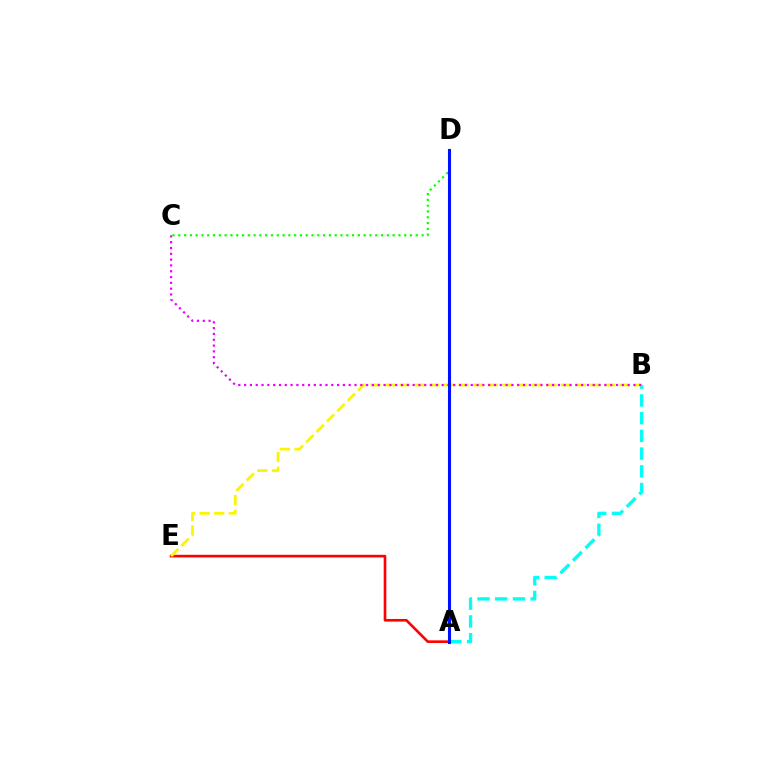{('A', 'B'): [{'color': '#00fff6', 'line_style': 'dashed', 'thickness': 2.41}], ('A', 'E'): [{'color': '#ff0000', 'line_style': 'solid', 'thickness': 1.9}], ('B', 'E'): [{'color': '#fcf500', 'line_style': 'dashed', 'thickness': 1.99}], ('B', 'C'): [{'color': '#ee00ff', 'line_style': 'dotted', 'thickness': 1.58}], ('C', 'D'): [{'color': '#08ff00', 'line_style': 'dotted', 'thickness': 1.57}], ('A', 'D'): [{'color': '#0010ff', 'line_style': 'solid', 'thickness': 2.21}]}